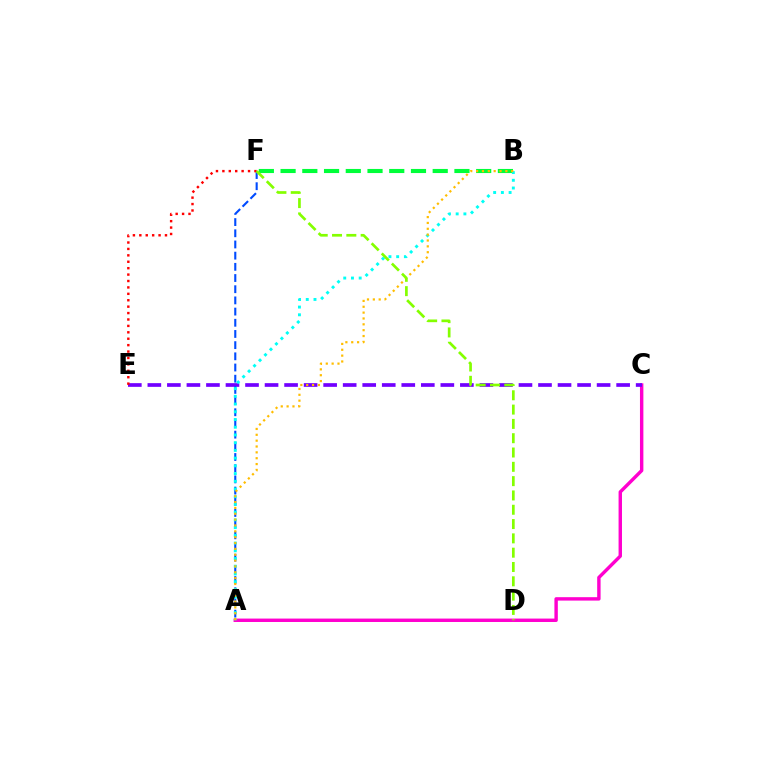{('B', 'F'): [{'color': '#00ff39', 'line_style': 'dashed', 'thickness': 2.95}], ('A', 'C'): [{'color': '#ff00cf', 'line_style': 'solid', 'thickness': 2.46}], ('C', 'E'): [{'color': '#7200ff', 'line_style': 'dashed', 'thickness': 2.65}], ('A', 'F'): [{'color': '#004bff', 'line_style': 'dashed', 'thickness': 1.52}], ('E', 'F'): [{'color': '#ff0000', 'line_style': 'dotted', 'thickness': 1.74}], ('A', 'B'): [{'color': '#00fff6', 'line_style': 'dotted', 'thickness': 2.1}, {'color': '#ffbd00', 'line_style': 'dotted', 'thickness': 1.59}], ('D', 'F'): [{'color': '#84ff00', 'line_style': 'dashed', 'thickness': 1.94}]}